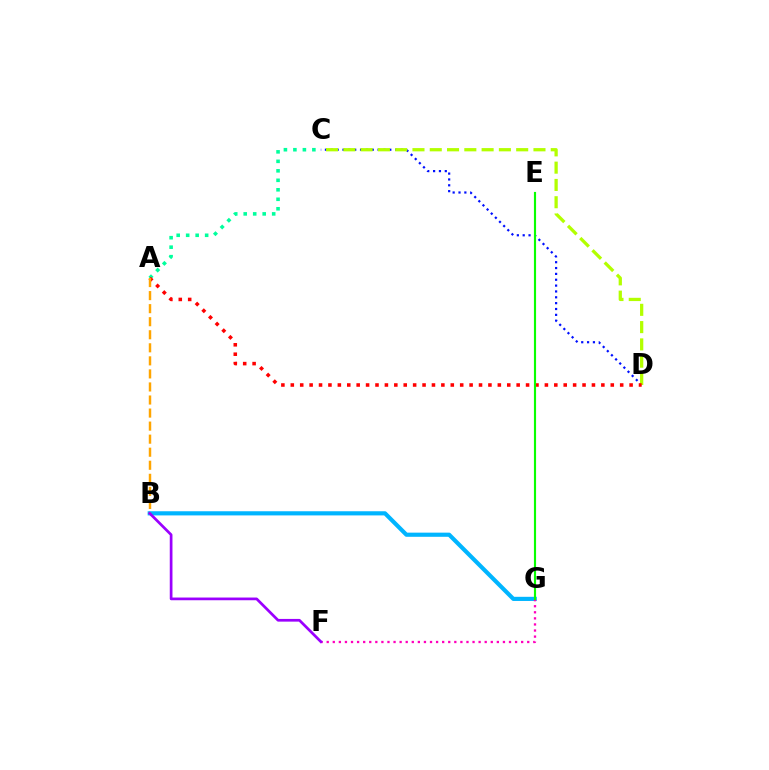{('C', 'D'): [{'color': '#0010ff', 'line_style': 'dotted', 'thickness': 1.59}, {'color': '#b3ff00', 'line_style': 'dashed', 'thickness': 2.35}], ('A', 'C'): [{'color': '#00ff9d', 'line_style': 'dotted', 'thickness': 2.58}], ('B', 'G'): [{'color': '#00b5ff', 'line_style': 'solid', 'thickness': 2.99}], ('F', 'G'): [{'color': '#ff00bd', 'line_style': 'dotted', 'thickness': 1.65}], ('B', 'F'): [{'color': '#9b00ff', 'line_style': 'solid', 'thickness': 1.95}], ('A', 'D'): [{'color': '#ff0000', 'line_style': 'dotted', 'thickness': 2.56}], ('E', 'G'): [{'color': '#08ff00', 'line_style': 'solid', 'thickness': 1.54}], ('A', 'B'): [{'color': '#ffa500', 'line_style': 'dashed', 'thickness': 1.77}]}